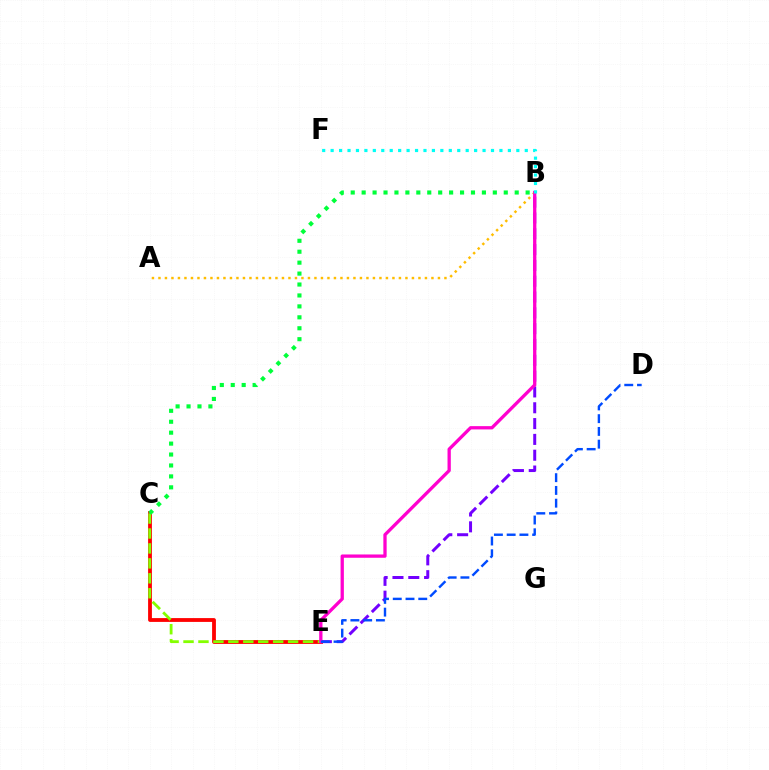{('C', 'E'): [{'color': '#ff0000', 'line_style': 'solid', 'thickness': 2.75}, {'color': '#84ff00', 'line_style': 'dashed', 'thickness': 2.03}], ('A', 'B'): [{'color': '#ffbd00', 'line_style': 'dotted', 'thickness': 1.77}], ('B', 'E'): [{'color': '#7200ff', 'line_style': 'dashed', 'thickness': 2.15}, {'color': '#ff00cf', 'line_style': 'solid', 'thickness': 2.37}], ('D', 'E'): [{'color': '#004bff', 'line_style': 'dashed', 'thickness': 1.73}], ('B', 'C'): [{'color': '#00ff39', 'line_style': 'dotted', 'thickness': 2.97}], ('B', 'F'): [{'color': '#00fff6', 'line_style': 'dotted', 'thickness': 2.29}]}